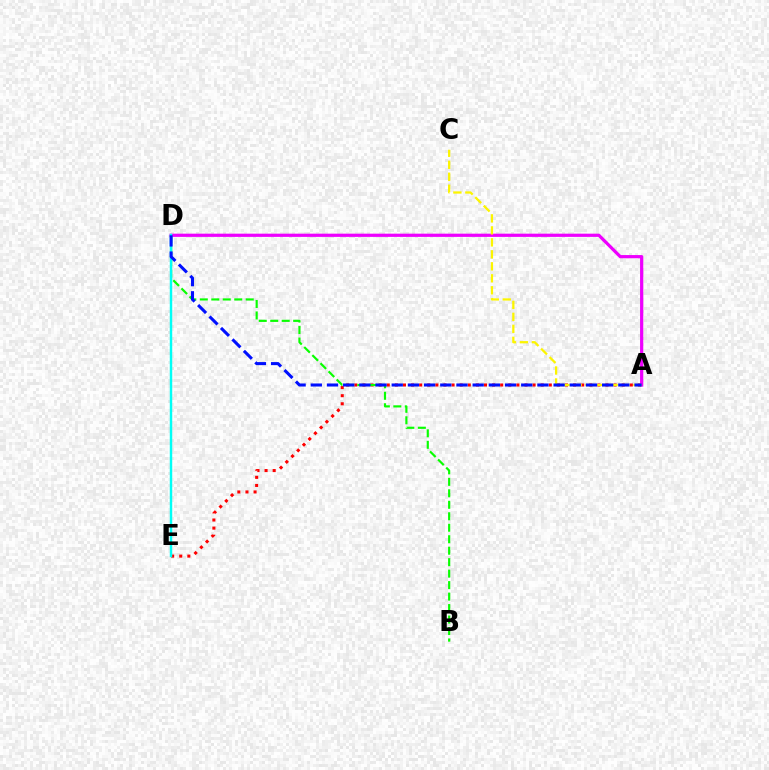{('A', 'E'): [{'color': '#ff0000', 'line_style': 'dotted', 'thickness': 2.2}], ('B', 'D'): [{'color': '#08ff00', 'line_style': 'dashed', 'thickness': 1.56}], ('A', 'D'): [{'color': '#ee00ff', 'line_style': 'solid', 'thickness': 2.32}, {'color': '#0010ff', 'line_style': 'dashed', 'thickness': 2.2}], ('A', 'C'): [{'color': '#fcf500', 'line_style': 'dashed', 'thickness': 1.63}], ('D', 'E'): [{'color': '#00fff6', 'line_style': 'solid', 'thickness': 1.76}]}